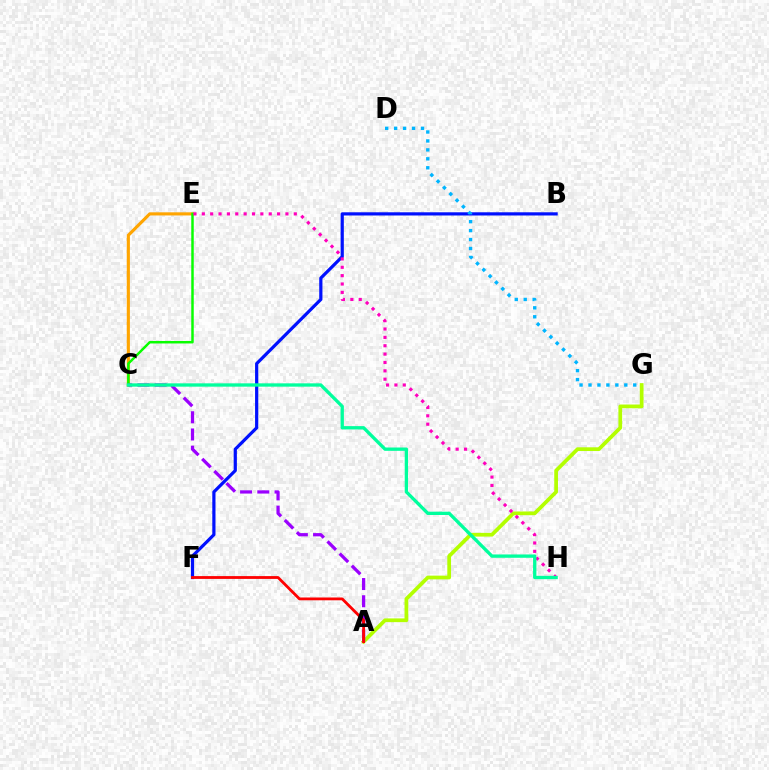{('B', 'F'): [{'color': '#0010ff', 'line_style': 'solid', 'thickness': 2.31}], ('C', 'E'): [{'color': '#ffa500', 'line_style': 'solid', 'thickness': 2.26}, {'color': '#08ff00', 'line_style': 'solid', 'thickness': 1.78}], ('A', 'G'): [{'color': '#b3ff00', 'line_style': 'solid', 'thickness': 2.69}], ('D', 'G'): [{'color': '#00b5ff', 'line_style': 'dotted', 'thickness': 2.43}], ('A', 'C'): [{'color': '#9b00ff', 'line_style': 'dashed', 'thickness': 2.34}], ('E', 'H'): [{'color': '#ff00bd', 'line_style': 'dotted', 'thickness': 2.27}], ('C', 'H'): [{'color': '#00ff9d', 'line_style': 'solid', 'thickness': 2.39}], ('A', 'F'): [{'color': '#ff0000', 'line_style': 'solid', 'thickness': 2.02}]}